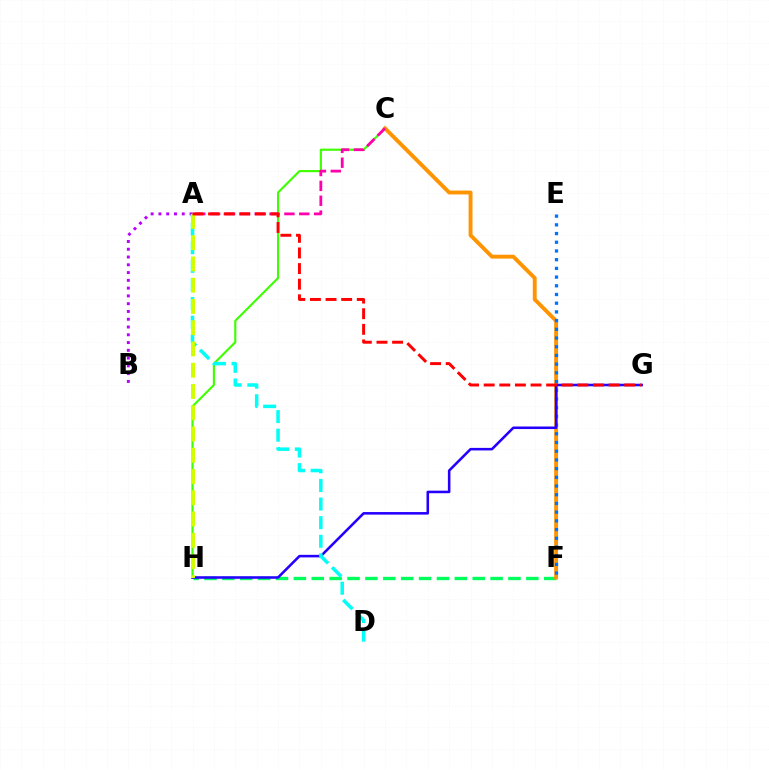{('C', 'H'): [{'color': '#3dff00', 'line_style': 'solid', 'thickness': 1.54}], ('F', 'H'): [{'color': '#00ff5c', 'line_style': 'dashed', 'thickness': 2.43}], ('C', 'F'): [{'color': '#ff9400', 'line_style': 'solid', 'thickness': 2.79}], ('E', 'F'): [{'color': '#0074ff', 'line_style': 'dotted', 'thickness': 2.37}], ('A', 'B'): [{'color': '#b900ff', 'line_style': 'dotted', 'thickness': 2.11}], ('G', 'H'): [{'color': '#2500ff', 'line_style': 'solid', 'thickness': 1.84}], ('A', 'C'): [{'color': '#ff00ac', 'line_style': 'dashed', 'thickness': 2.02}], ('A', 'D'): [{'color': '#00fff6', 'line_style': 'dashed', 'thickness': 2.53}], ('A', 'H'): [{'color': '#d1ff00', 'line_style': 'dashed', 'thickness': 2.89}], ('A', 'G'): [{'color': '#ff0000', 'line_style': 'dashed', 'thickness': 2.12}]}